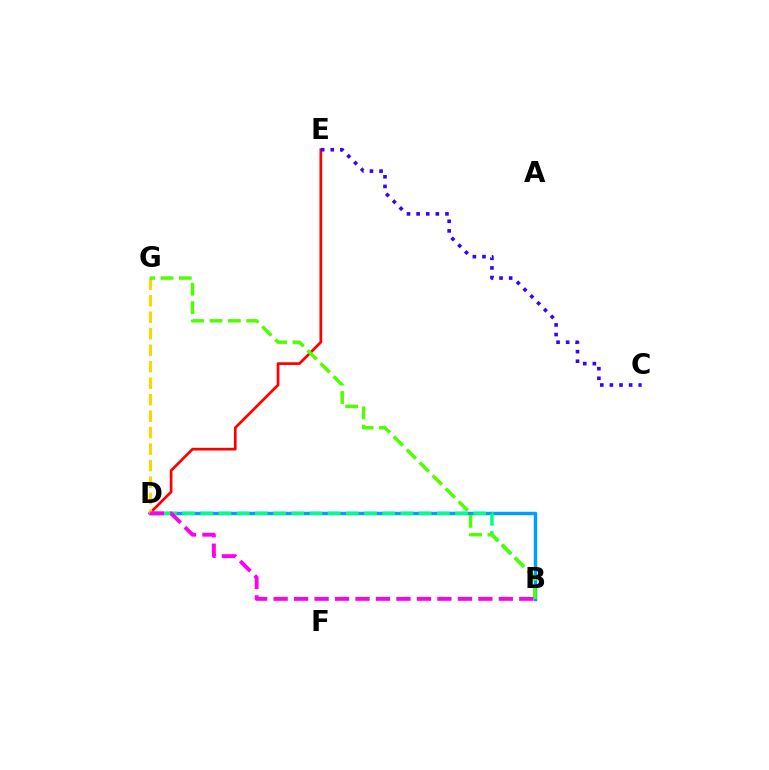{('D', 'E'): [{'color': '#ff0000', 'line_style': 'solid', 'thickness': 1.95}], ('B', 'D'): [{'color': '#009eff', 'line_style': 'solid', 'thickness': 2.5}, {'color': '#00ff86', 'line_style': 'dashed', 'thickness': 2.47}, {'color': '#ff00ed', 'line_style': 'dashed', 'thickness': 2.78}], ('D', 'G'): [{'color': '#ffd500', 'line_style': 'dashed', 'thickness': 2.24}], ('B', 'G'): [{'color': '#4fff00', 'line_style': 'dashed', 'thickness': 2.5}], ('C', 'E'): [{'color': '#3700ff', 'line_style': 'dotted', 'thickness': 2.61}]}